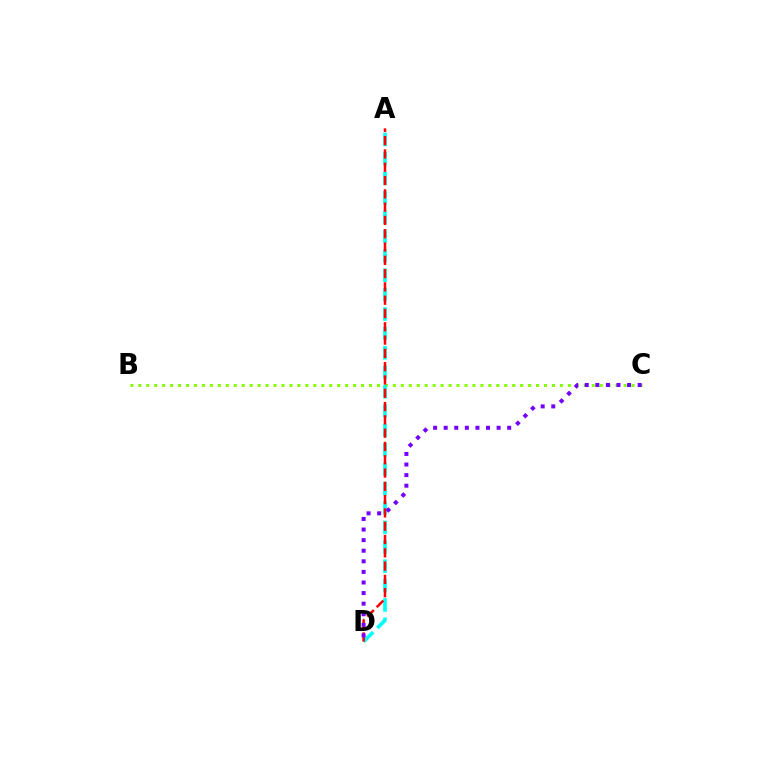{('B', 'C'): [{'color': '#84ff00', 'line_style': 'dotted', 'thickness': 2.16}], ('A', 'D'): [{'color': '#00fff6', 'line_style': 'dashed', 'thickness': 2.63}, {'color': '#ff0000', 'line_style': 'dashed', 'thickness': 1.81}], ('C', 'D'): [{'color': '#7200ff', 'line_style': 'dotted', 'thickness': 2.88}]}